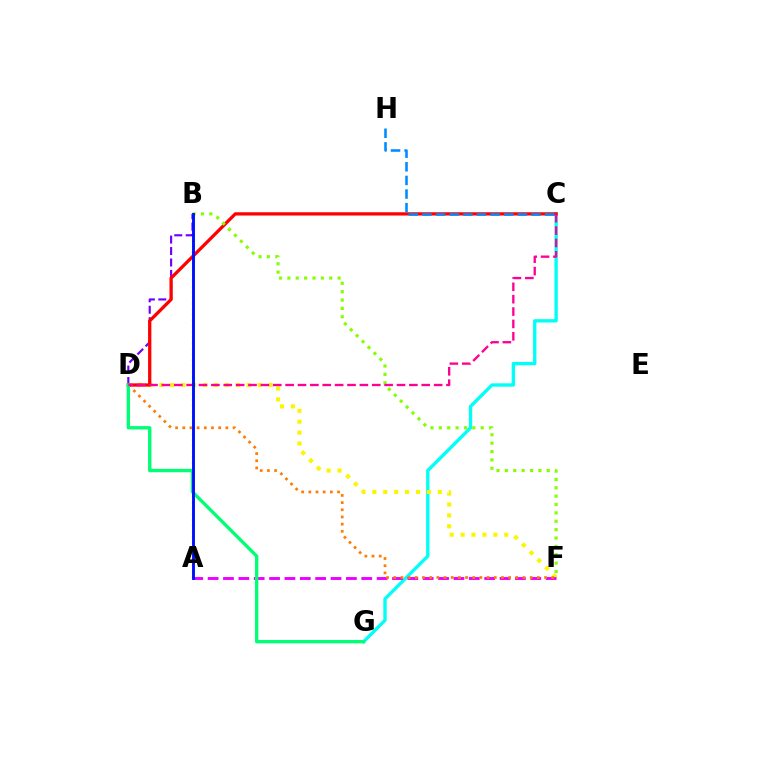{('C', 'G'): [{'color': '#00fff6', 'line_style': 'solid', 'thickness': 2.41}], ('A', 'B'): [{'color': '#08ff00', 'line_style': 'dotted', 'thickness': 1.55}, {'color': '#0010ff', 'line_style': 'solid', 'thickness': 2.09}], ('D', 'F'): [{'color': '#fcf500', 'line_style': 'dotted', 'thickness': 2.97}, {'color': '#ff7c00', 'line_style': 'dotted', 'thickness': 1.95}], ('A', 'F'): [{'color': '#ee00ff', 'line_style': 'dashed', 'thickness': 2.09}], ('B', 'D'): [{'color': '#7200ff', 'line_style': 'dashed', 'thickness': 1.55}], ('C', 'D'): [{'color': '#ff0000', 'line_style': 'solid', 'thickness': 2.35}, {'color': '#ff0094', 'line_style': 'dashed', 'thickness': 1.68}], ('B', 'F'): [{'color': '#84ff00', 'line_style': 'dotted', 'thickness': 2.27}], ('D', 'G'): [{'color': '#00ff74', 'line_style': 'solid', 'thickness': 2.41}], ('C', 'H'): [{'color': '#008cff', 'line_style': 'dashed', 'thickness': 1.85}]}